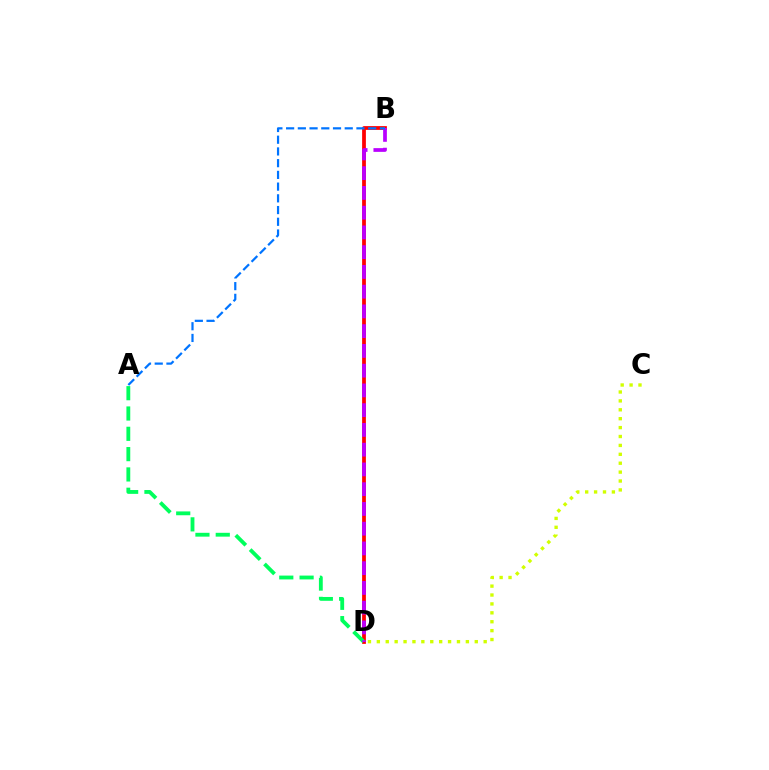{('B', 'D'): [{'color': '#ff0000', 'line_style': 'solid', 'thickness': 2.71}, {'color': '#b900ff', 'line_style': 'dashed', 'thickness': 2.68}], ('C', 'D'): [{'color': '#d1ff00', 'line_style': 'dotted', 'thickness': 2.42}], ('A', 'D'): [{'color': '#00ff5c', 'line_style': 'dashed', 'thickness': 2.76}], ('A', 'B'): [{'color': '#0074ff', 'line_style': 'dashed', 'thickness': 1.59}]}